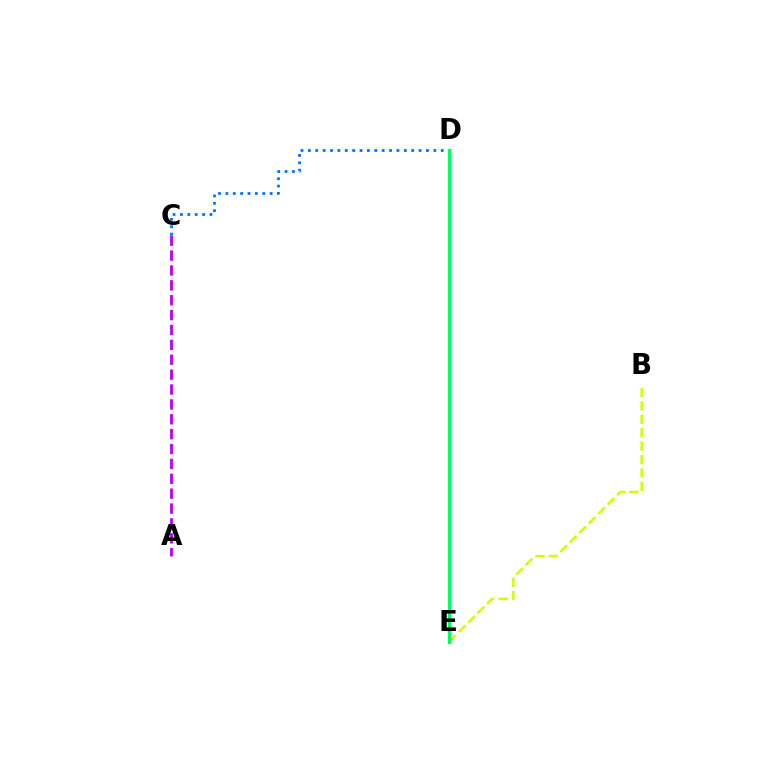{('A', 'C'): [{'color': '#b900ff', 'line_style': 'dashed', 'thickness': 2.02}], ('B', 'E'): [{'color': '#d1ff00', 'line_style': 'dashed', 'thickness': 1.82}], ('C', 'D'): [{'color': '#0074ff', 'line_style': 'dotted', 'thickness': 2.01}], ('D', 'E'): [{'color': '#ff0000', 'line_style': 'solid', 'thickness': 1.93}, {'color': '#00ff5c', 'line_style': 'solid', 'thickness': 2.32}]}